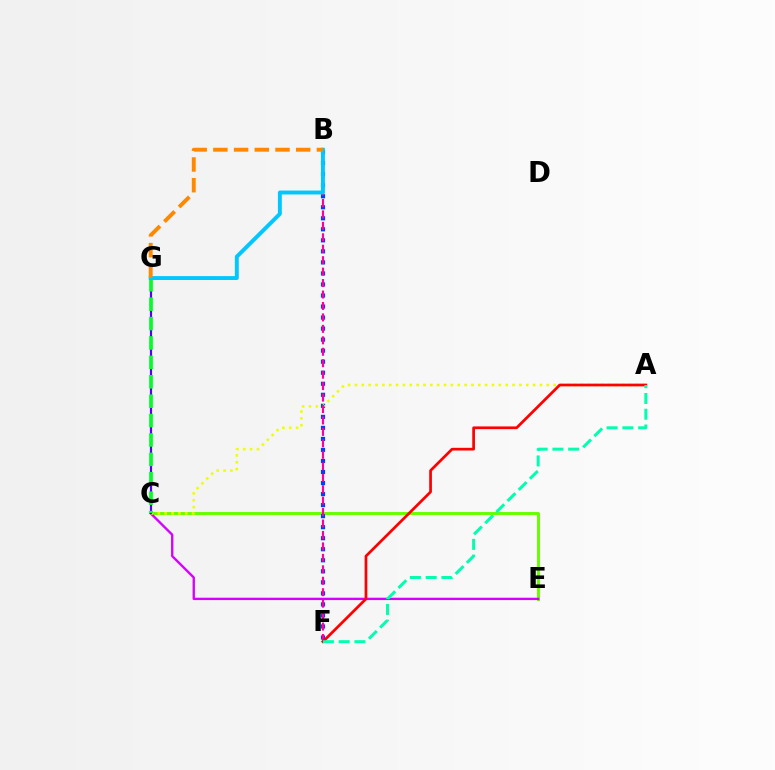{('C', 'E'): [{'color': '#66ff00', 'line_style': 'solid', 'thickness': 2.12}, {'color': '#d600ff', 'line_style': 'solid', 'thickness': 1.69}], ('B', 'F'): [{'color': '#003fff', 'line_style': 'dotted', 'thickness': 3.0}, {'color': '#ff00a0', 'line_style': 'dashed', 'thickness': 1.56}], ('A', 'C'): [{'color': '#eeff00', 'line_style': 'dotted', 'thickness': 1.86}], ('C', 'G'): [{'color': '#4f00ff', 'line_style': 'solid', 'thickness': 1.56}, {'color': '#00ff27', 'line_style': 'dashed', 'thickness': 2.64}], ('A', 'F'): [{'color': '#ff0000', 'line_style': 'solid', 'thickness': 1.95}, {'color': '#00ffaf', 'line_style': 'dashed', 'thickness': 2.14}], ('B', 'G'): [{'color': '#00c7ff', 'line_style': 'solid', 'thickness': 2.82}, {'color': '#ff8800', 'line_style': 'dashed', 'thickness': 2.81}]}